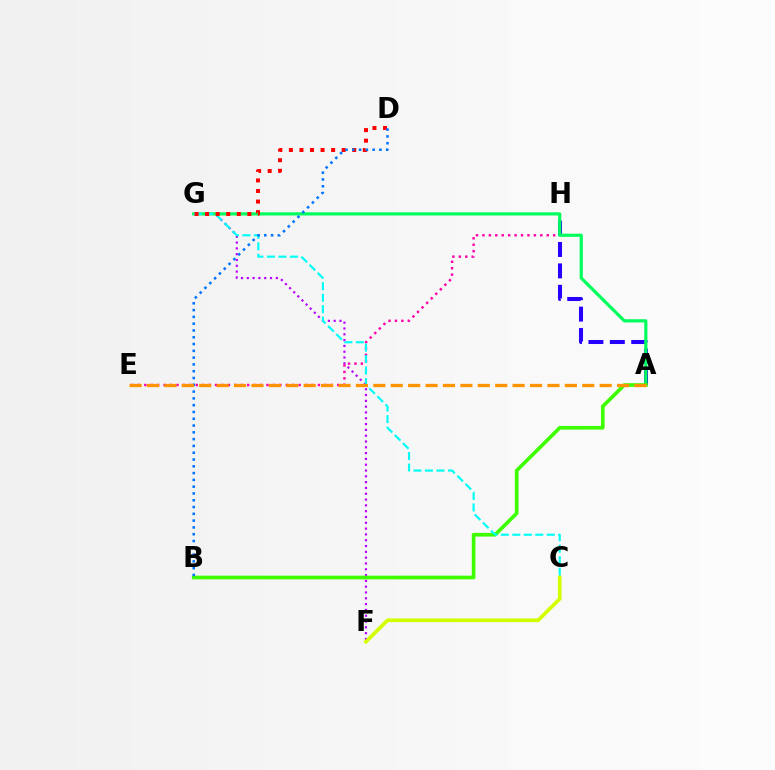{('F', 'G'): [{'color': '#b900ff', 'line_style': 'dotted', 'thickness': 1.58}], ('E', 'H'): [{'color': '#ff00ac', 'line_style': 'dotted', 'thickness': 1.75}], ('A', 'H'): [{'color': '#2500ff', 'line_style': 'dashed', 'thickness': 2.91}], ('A', 'G'): [{'color': '#00ff5c', 'line_style': 'solid', 'thickness': 2.3}], ('A', 'B'): [{'color': '#3dff00', 'line_style': 'solid', 'thickness': 2.65}], ('C', 'G'): [{'color': '#00fff6', 'line_style': 'dashed', 'thickness': 1.56}], ('D', 'G'): [{'color': '#ff0000', 'line_style': 'dotted', 'thickness': 2.87}], ('C', 'F'): [{'color': '#d1ff00', 'line_style': 'solid', 'thickness': 2.65}], ('B', 'D'): [{'color': '#0074ff', 'line_style': 'dotted', 'thickness': 1.85}], ('A', 'E'): [{'color': '#ff9400', 'line_style': 'dashed', 'thickness': 2.37}]}